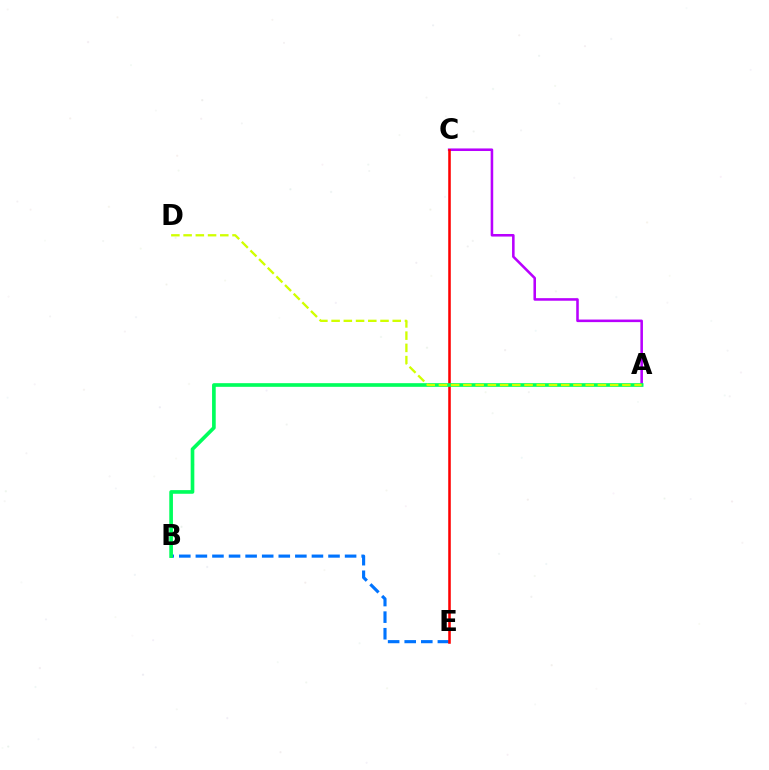{('A', 'C'): [{'color': '#b900ff', 'line_style': 'solid', 'thickness': 1.85}], ('B', 'E'): [{'color': '#0074ff', 'line_style': 'dashed', 'thickness': 2.25}], ('C', 'E'): [{'color': '#ff0000', 'line_style': 'solid', 'thickness': 1.84}], ('A', 'B'): [{'color': '#00ff5c', 'line_style': 'solid', 'thickness': 2.63}], ('A', 'D'): [{'color': '#d1ff00', 'line_style': 'dashed', 'thickness': 1.66}]}